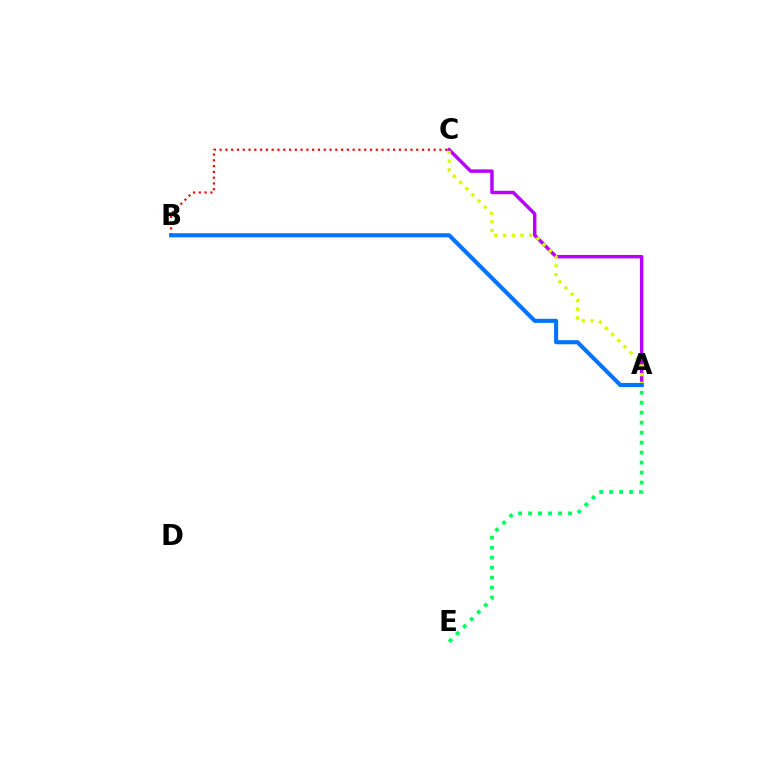{('B', 'C'): [{'color': '#ff0000', 'line_style': 'dotted', 'thickness': 1.57}], ('A', 'E'): [{'color': '#00ff5c', 'line_style': 'dotted', 'thickness': 2.71}], ('A', 'C'): [{'color': '#b900ff', 'line_style': 'solid', 'thickness': 2.49}, {'color': '#d1ff00', 'line_style': 'dotted', 'thickness': 2.37}], ('A', 'B'): [{'color': '#0074ff', 'line_style': 'solid', 'thickness': 2.95}]}